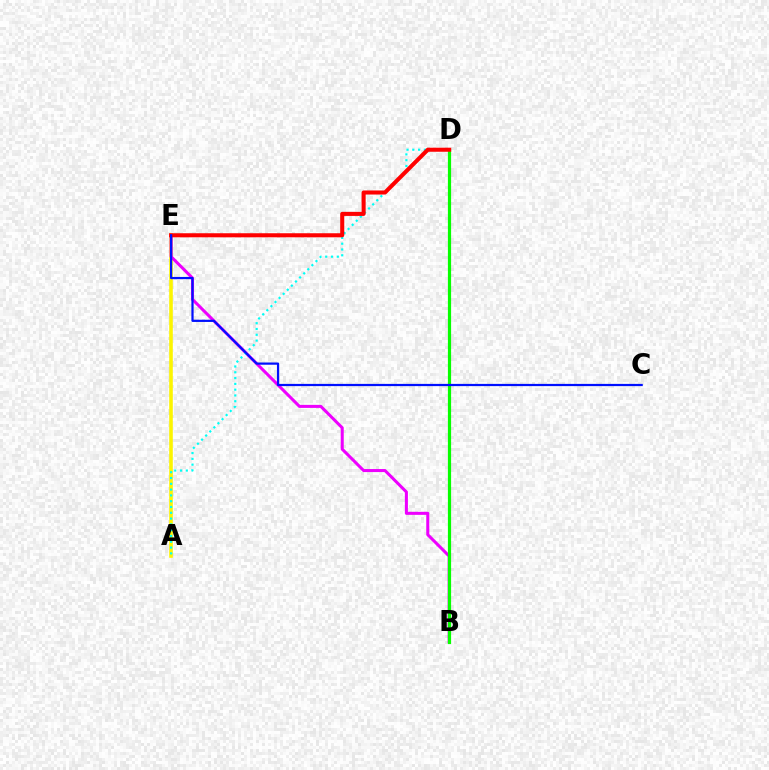{('A', 'E'): [{'color': '#fcf500', 'line_style': 'solid', 'thickness': 2.59}], ('B', 'E'): [{'color': '#ee00ff', 'line_style': 'solid', 'thickness': 2.19}], ('A', 'D'): [{'color': '#00fff6', 'line_style': 'dotted', 'thickness': 1.57}], ('B', 'D'): [{'color': '#08ff00', 'line_style': 'solid', 'thickness': 2.31}], ('D', 'E'): [{'color': '#ff0000', 'line_style': 'solid', 'thickness': 2.93}], ('C', 'E'): [{'color': '#0010ff', 'line_style': 'solid', 'thickness': 1.6}]}